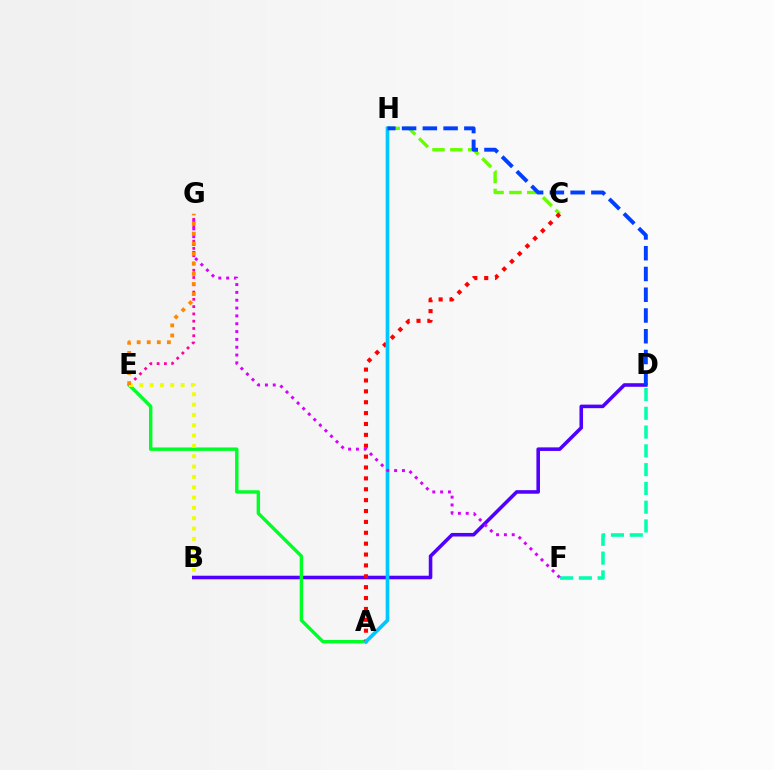{('C', 'H'): [{'color': '#66ff00', 'line_style': 'dashed', 'thickness': 2.43}], ('B', 'D'): [{'color': '#4f00ff', 'line_style': 'solid', 'thickness': 2.56}], ('D', 'F'): [{'color': '#00ffaf', 'line_style': 'dashed', 'thickness': 2.55}], ('E', 'G'): [{'color': '#ff00a0', 'line_style': 'dotted', 'thickness': 1.98}, {'color': '#ff8800', 'line_style': 'dotted', 'thickness': 2.74}], ('A', 'E'): [{'color': '#00ff27', 'line_style': 'solid', 'thickness': 2.46}], ('A', 'C'): [{'color': '#ff0000', 'line_style': 'dotted', 'thickness': 2.96}], ('A', 'H'): [{'color': '#00c7ff', 'line_style': 'solid', 'thickness': 2.66}], ('B', 'E'): [{'color': '#eeff00', 'line_style': 'dotted', 'thickness': 2.81}], ('F', 'G'): [{'color': '#d600ff', 'line_style': 'dotted', 'thickness': 2.13}], ('D', 'H'): [{'color': '#003fff', 'line_style': 'dashed', 'thickness': 2.82}]}